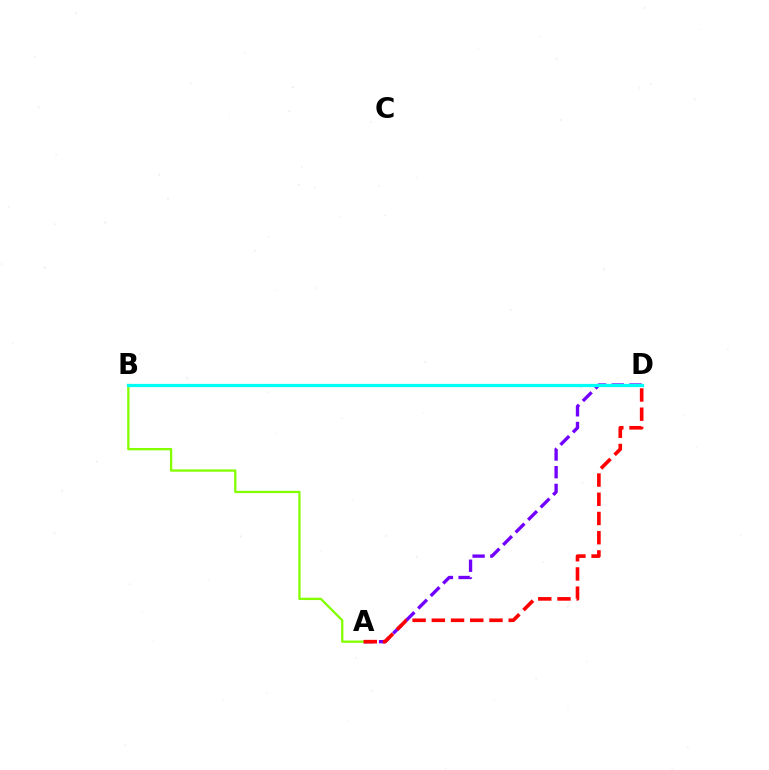{('A', 'D'): [{'color': '#7200ff', 'line_style': 'dashed', 'thickness': 2.4}, {'color': '#ff0000', 'line_style': 'dashed', 'thickness': 2.61}], ('A', 'B'): [{'color': '#84ff00', 'line_style': 'solid', 'thickness': 1.66}], ('B', 'D'): [{'color': '#00fff6', 'line_style': 'solid', 'thickness': 2.35}]}